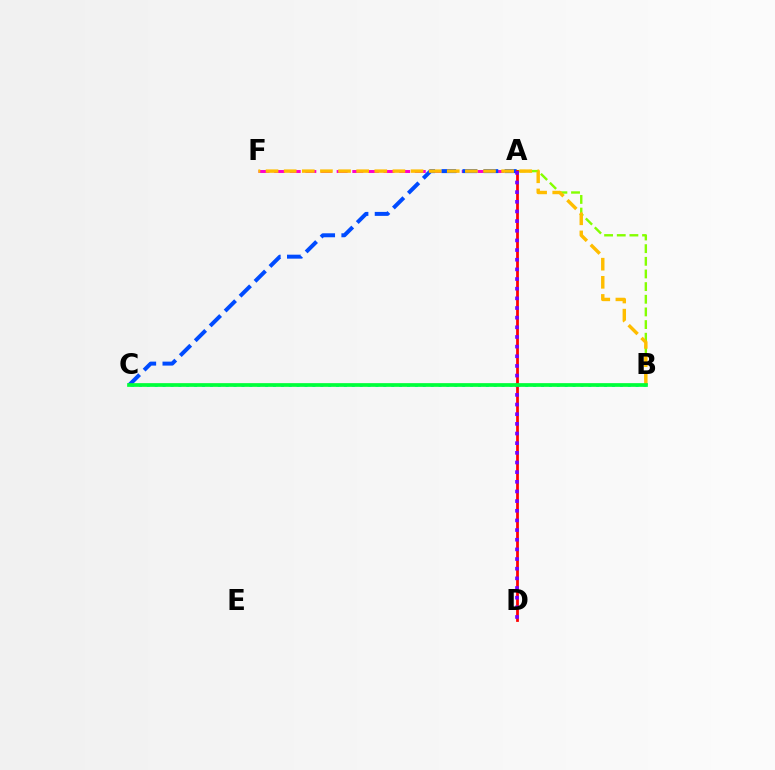{('B', 'C'): [{'color': '#00fff6', 'line_style': 'dotted', 'thickness': 2.14}, {'color': '#00ff39', 'line_style': 'solid', 'thickness': 2.67}], ('A', 'F'): [{'color': '#ff00cf', 'line_style': 'dashed', 'thickness': 2.12}], ('A', 'B'): [{'color': '#84ff00', 'line_style': 'dashed', 'thickness': 1.72}], ('A', 'C'): [{'color': '#004bff', 'line_style': 'dashed', 'thickness': 2.86}], ('B', 'F'): [{'color': '#ffbd00', 'line_style': 'dashed', 'thickness': 2.46}], ('A', 'D'): [{'color': '#ff0000', 'line_style': 'solid', 'thickness': 1.98}, {'color': '#7200ff', 'line_style': 'dotted', 'thickness': 2.62}]}